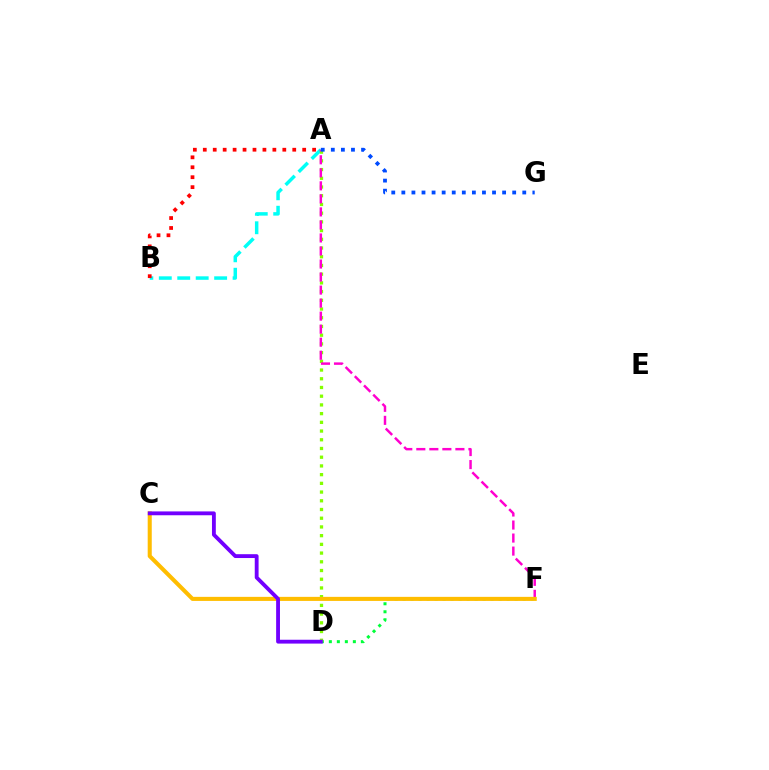{('A', 'B'): [{'color': '#00fff6', 'line_style': 'dashed', 'thickness': 2.51}, {'color': '#ff0000', 'line_style': 'dotted', 'thickness': 2.7}], ('D', 'F'): [{'color': '#00ff39', 'line_style': 'dotted', 'thickness': 2.17}], ('A', 'D'): [{'color': '#84ff00', 'line_style': 'dotted', 'thickness': 2.37}], ('A', 'F'): [{'color': '#ff00cf', 'line_style': 'dashed', 'thickness': 1.77}], ('C', 'F'): [{'color': '#ffbd00', 'line_style': 'solid', 'thickness': 2.92}], ('A', 'G'): [{'color': '#004bff', 'line_style': 'dotted', 'thickness': 2.74}], ('C', 'D'): [{'color': '#7200ff', 'line_style': 'solid', 'thickness': 2.76}]}